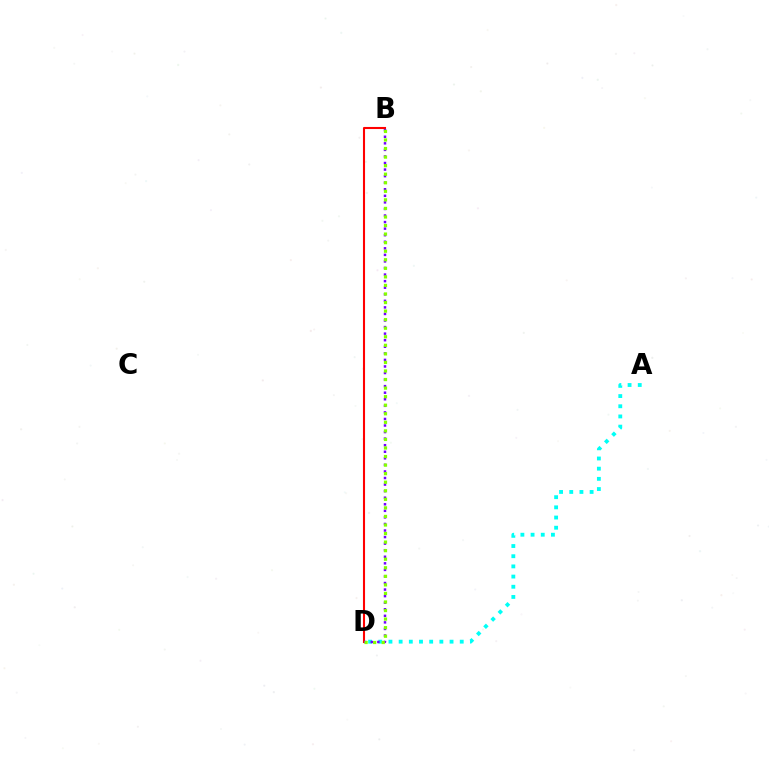{('A', 'D'): [{'color': '#00fff6', 'line_style': 'dotted', 'thickness': 2.77}], ('B', 'D'): [{'color': '#ff0000', 'line_style': 'solid', 'thickness': 1.5}, {'color': '#7200ff', 'line_style': 'dotted', 'thickness': 1.78}, {'color': '#84ff00', 'line_style': 'dotted', 'thickness': 2.32}]}